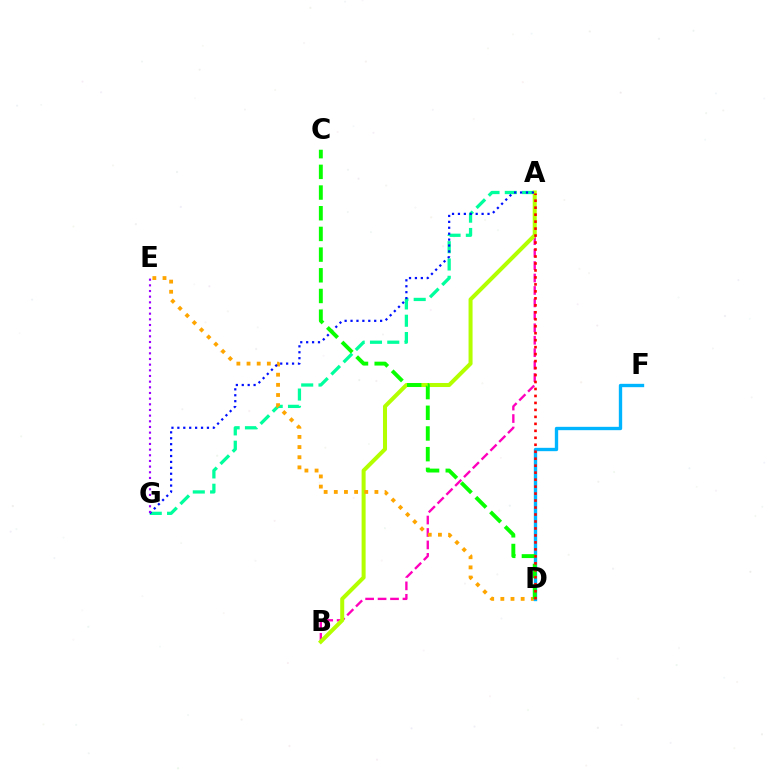{('A', 'B'): [{'color': '#ff00bd', 'line_style': 'dashed', 'thickness': 1.69}, {'color': '#b3ff00', 'line_style': 'solid', 'thickness': 2.89}], ('A', 'G'): [{'color': '#00ff9d', 'line_style': 'dashed', 'thickness': 2.35}, {'color': '#0010ff', 'line_style': 'dotted', 'thickness': 1.61}], ('D', 'E'): [{'color': '#ffa500', 'line_style': 'dotted', 'thickness': 2.76}], ('D', 'F'): [{'color': '#00b5ff', 'line_style': 'solid', 'thickness': 2.41}], ('E', 'G'): [{'color': '#9b00ff', 'line_style': 'dotted', 'thickness': 1.54}], ('C', 'D'): [{'color': '#08ff00', 'line_style': 'dashed', 'thickness': 2.81}], ('A', 'D'): [{'color': '#ff0000', 'line_style': 'dotted', 'thickness': 1.89}]}